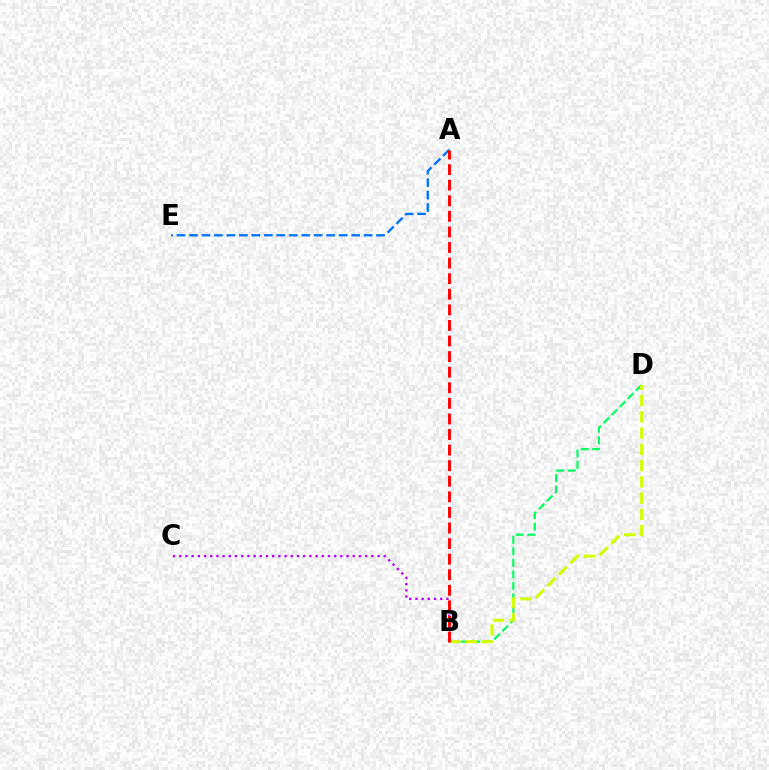{('A', 'E'): [{'color': '#0074ff', 'line_style': 'dashed', 'thickness': 1.69}], ('B', 'D'): [{'color': '#00ff5c', 'line_style': 'dashed', 'thickness': 1.56}, {'color': '#d1ff00', 'line_style': 'dashed', 'thickness': 2.21}], ('B', 'C'): [{'color': '#b900ff', 'line_style': 'dotted', 'thickness': 1.68}], ('A', 'B'): [{'color': '#ff0000', 'line_style': 'dashed', 'thickness': 2.12}]}